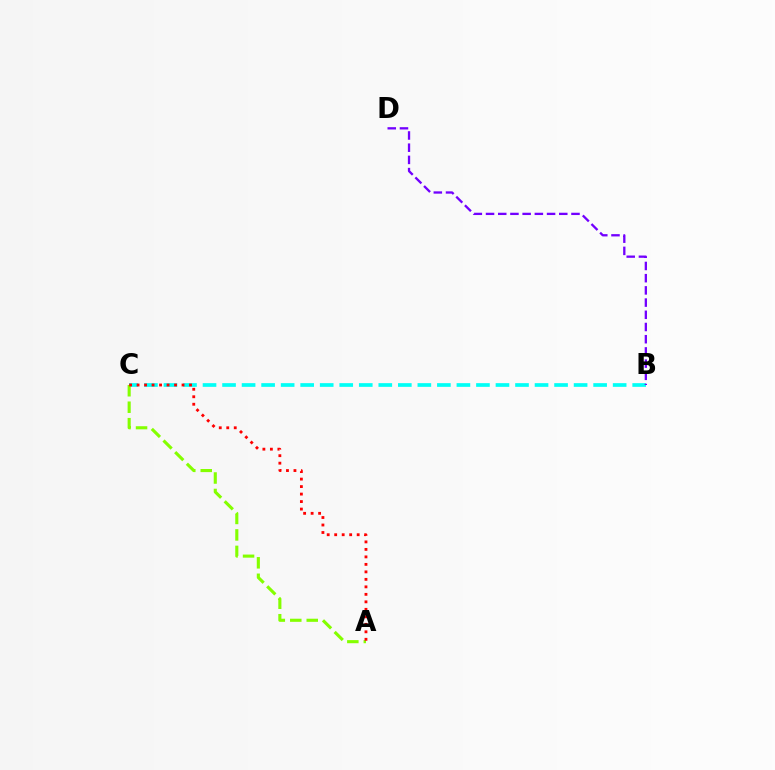{('B', 'C'): [{'color': '#00fff6', 'line_style': 'dashed', 'thickness': 2.65}], ('B', 'D'): [{'color': '#7200ff', 'line_style': 'dashed', 'thickness': 1.66}], ('A', 'C'): [{'color': '#84ff00', 'line_style': 'dashed', 'thickness': 2.24}, {'color': '#ff0000', 'line_style': 'dotted', 'thickness': 2.04}]}